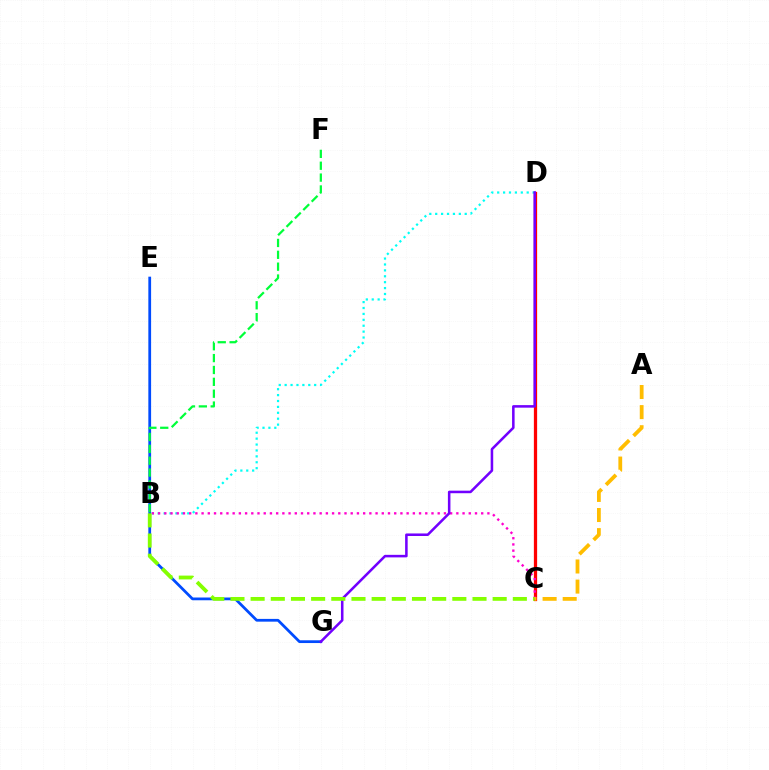{('E', 'G'): [{'color': '#004bff', 'line_style': 'solid', 'thickness': 1.98}], ('B', 'D'): [{'color': '#00fff6', 'line_style': 'dotted', 'thickness': 1.6}], ('B', 'F'): [{'color': '#00ff39', 'line_style': 'dashed', 'thickness': 1.61}], ('C', 'D'): [{'color': '#ff0000', 'line_style': 'solid', 'thickness': 2.34}], ('B', 'C'): [{'color': '#ff00cf', 'line_style': 'dotted', 'thickness': 1.69}, {'color': '#84ff00', 'line_style': 'dashed', 'thickness': 2.74}], ('D', 'G'): [{'color': '#7200ff', 'line_style': 'solid', 'thickness': 1.83}], ('A', 'C'): [{'color': '#ffbd00', 'line_style': 'dashed', 'thickness': 2.73}]}